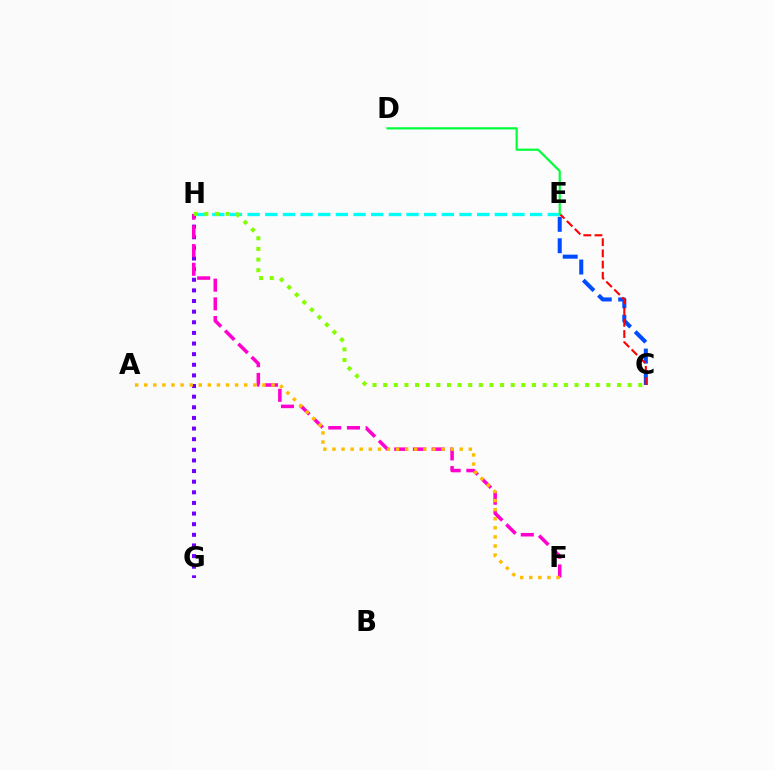{('C', 'E'): [{'color': '#004bff', 'line_style': 'dashed', 'thickness': 2.91}, {'color': '#ff0000', 'line_style': 'dashed', 'thickness': 1.52}], ('E', 'H'): [{'color': '#00fff6', 'line_style': 'dashed', 'thickness': 2.4}], ('D', 'E'): [{'color': '#00ff39', 'line_style': 'solid', 'thickness': 1.58}], ('G', 'H'): [{'color': '#7200ff', 'line_style': 'dotted', 'thickness': 2.89}], ('F', 'H'): [{'color': '#ff00cf', 'line_style': 'dashed', 'thickness': 2.54}], ('A', 'F'): [{'color': '#ffbd00', 'line_style': 'dotted', 'thickness': 2.47}], ('C', 'H'): [{'color': '#84ff00', 'line_style': 'dotted', 'thickness': 2.89}]}